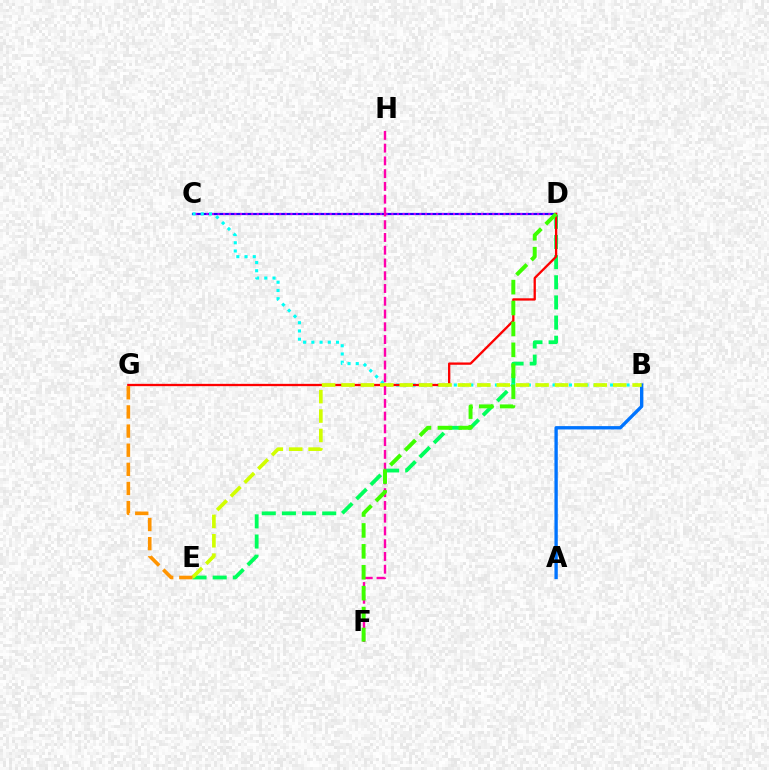{('A', 'B'): [{'color': '#0074ff', 'line_style': 'solid', 'thickness': 2.41}], ('C', 'D'): [{'color': '#2500ff', 'line_style': 'solid', 'thickness': 1.58}, {'color': '#b900ff', 'line_style': 'dotted', 'thickness': 1.52}], ('D', 'E'): [{'color': '#00ff5c', 'line_style': 'dashed', 'thickness': 2.74}], ('B', 'C'): [{'color': '#00fff6', 'line_style': 'dotted', 'thickness': 2.23}], ('D', 'G'): [{'color': '#ff0000', 'line_style': 'solid', 'thickness': 1.66}], ('B', 'E'): [{'color': '#d1ff00', 'line_style': 'dashed', 'thickness': 2.64}], ('F', 'H'): [{'color': '#ff00ac', 'line_style': 'dashed', 'thickness': 1.73}], ('E', 'G'): [{'color': '#ff9400', 'line_style': 'dashed', 'thickness': 2.6}], ('D', 'F'): [{'color': '#3dff00', 'line_style': 'dashed', 'thickness': 2.84}]}